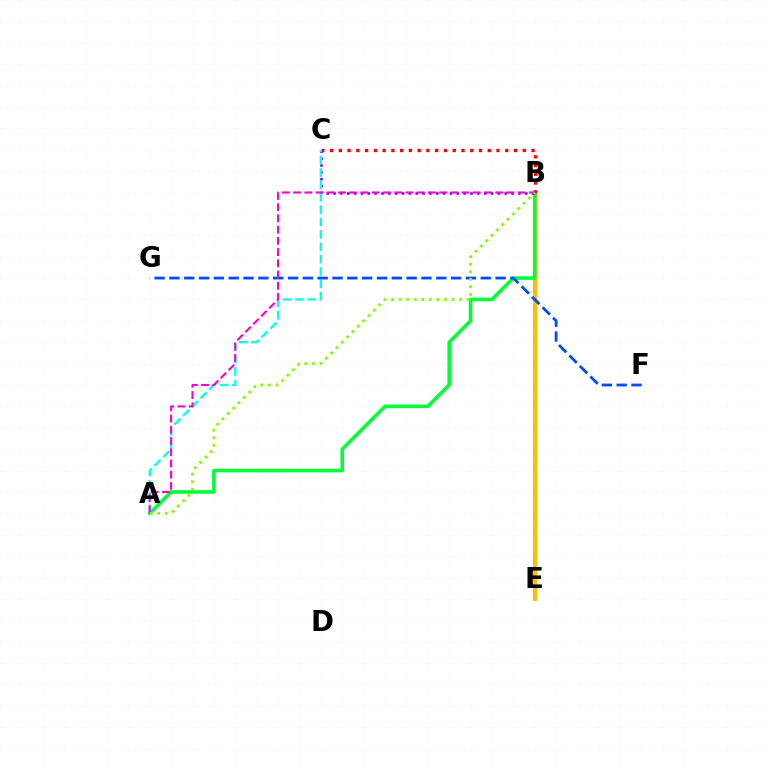{('B', 'E'): [{'color': '#ffbd00', 'line_style': 'solid', 'thickness': 2.95}], ('A', 'B'): [{'color': '#00ff39', 'line_style': 'solid', 'thickness': 2.57}, {'color': '#ff00cf', 'line_style': 'dashed', 'thickness': 1.53}, {'color': '#84ff00', 'line_style': 'dotted', 'thickness': 2.05}], ('B', 'C'): [{'color': '#ff0000', 'line_style': 'dotted', 'thickness': 2.38}, {'color': '#7200ff', 'line_style': 'dotted', 'thickness': 1.86}], ('A', 'C'): [{'color': '#00fff6', 'line_style': 'dashed', 'thickness': 1.68}], ('F', 'G'): [{'color': '#004bff', 'line_style': 'dashed', 'thickness': 2.01}]}